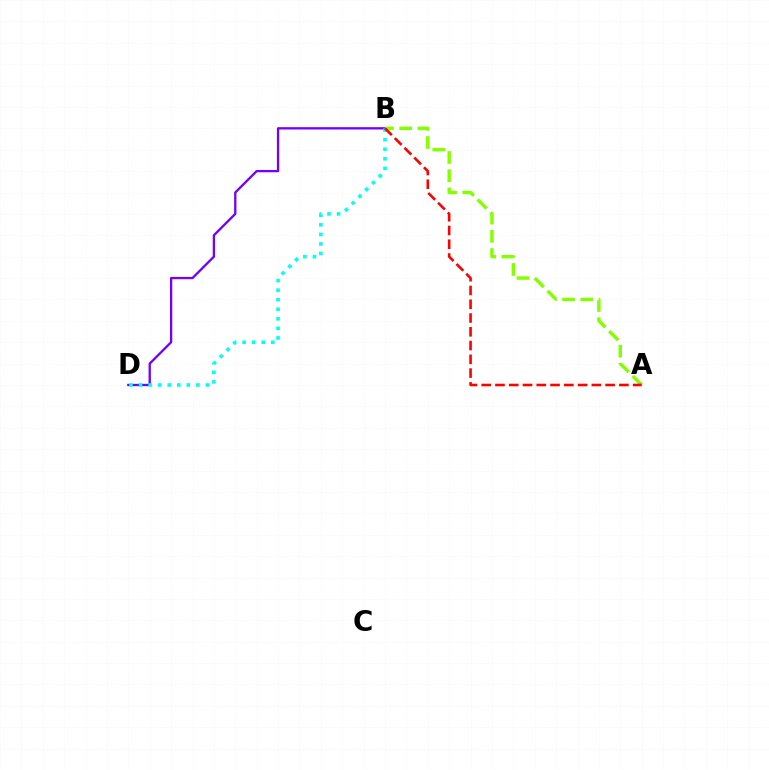{('B', 'D'): [{'color': '#7200ff', 'line_style': 'solid', 'thickness': 1.67}, {'color': '#00fff6', 'line_style': 'dotted', 'thickness': 2.6}], ('A', 'B'): [{'color': '#84ff00', 'line_style': 'dashed', 'thickness': 2.47}, {'color': '#ff0000', 'line_style': 'dashed', 'thickness': 1.87}]}